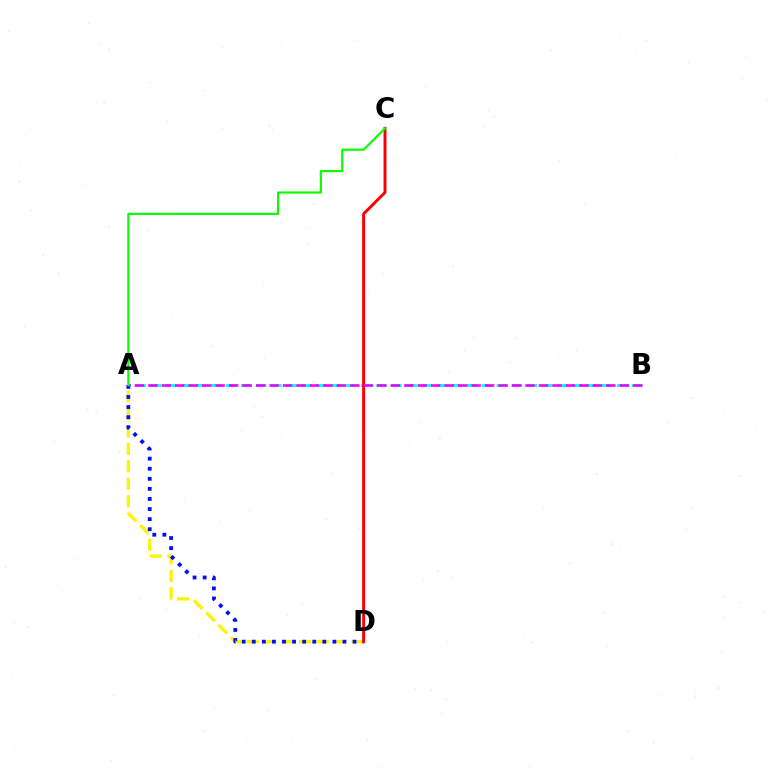{('A', 'B'): [{'color': '#00fff6', 'line_style': 'dashed', 'thickness': 2.04}, {'color': '#ee00ff', 'line_style': 'dashed', 'thickness': 1.83}], ('A', 'D'): [{'color': '#fcf500', 'line_style': 'dashed', 'thickness': 2.37}, {'color': '#0010ff', 'line_style': 'dotted', 'thickness': 2.74}], ('C', 'D'): [{'color': '#ff0000', 'line_style': 'solid', 'thickness': 2.11}], ('A', 'C'): [{'color': '#08ff00', 'line_style': 'solid', 'thickness': 1.56}]}